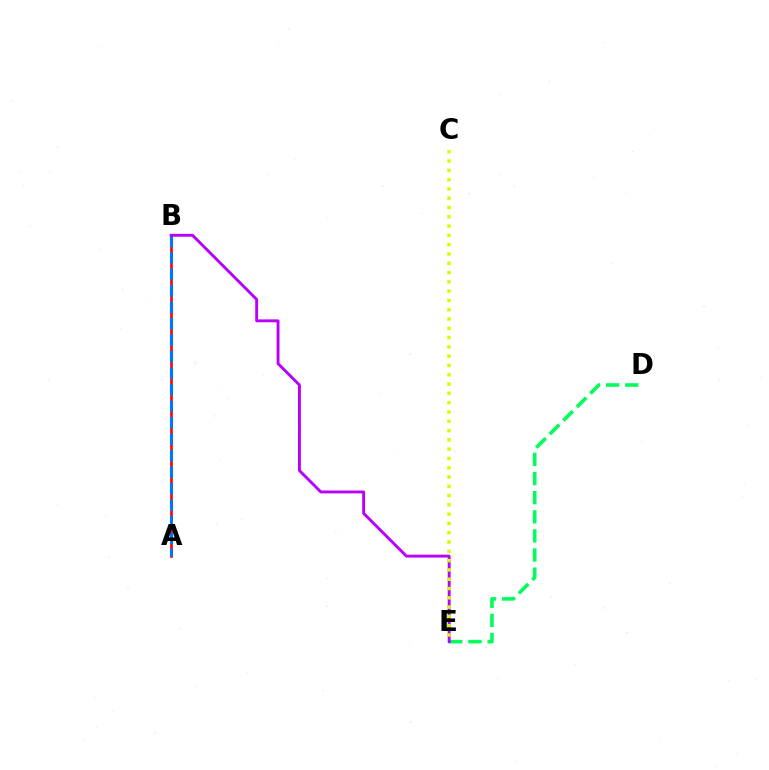{('A', 'B'): [{'color': '#ff0000', 'line_style': 'solid', 'thickness': 1.89}, {'color': '#0074ff', 'line_style': 'dashed', 'thickness': 2.24}], ('D', 'E'): [{'color': '#00ff5c', 'line_style': 'dashed', 'thickness': 2.6}], ('B', 'E'): [{'color': '#b900ff', 'line_style': 'solid', 'thickness': 2.08}], ('C', 'E'): [{'color': '#d1ff00', 'line_style': 'dotted', 'thickness': 2.52}]}